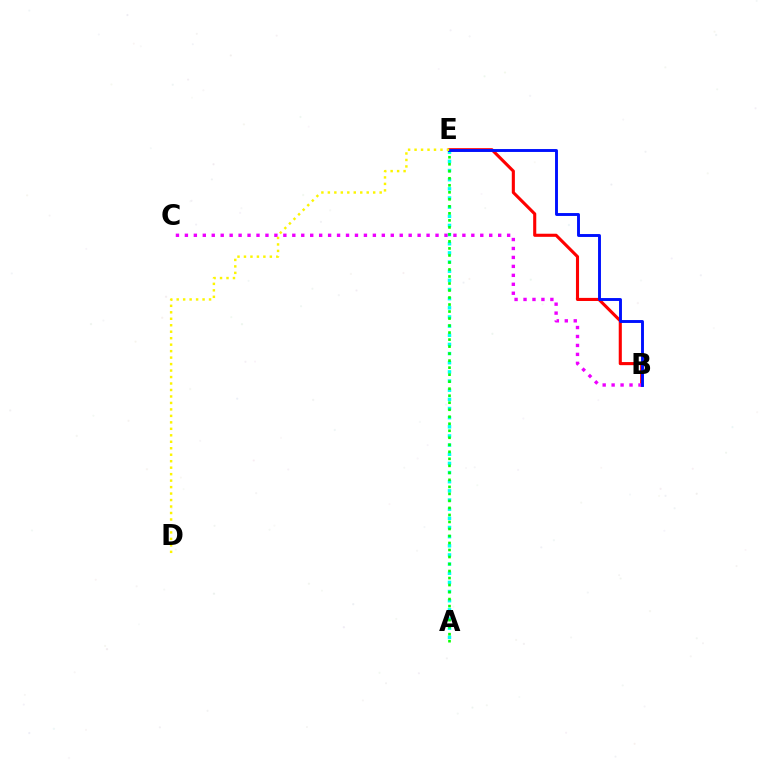{('A', 'E'): [{'color': '#00fff6', 'line_style': 'dotted', 'thickness': 2.49}, {'color': '#08ff00', 'line_style': 'dotted', 'thickness': 1.91}], ('B', 'E'): [{'color': '#ff0000', 'line_style': 'solid', 'thickness': 2.23}, {'color': '#0010ff', 'line_style': 'solid', 'thickness': 2.09}], ('B', 'C'): [{'color': '#ee00ff', 'line_style': 'dotted', 'thickness': 2.43}], ('D', 'E'): [{'color': '#fcf500', 'line_style': 'dotted', 'thickness': 1.76}]}